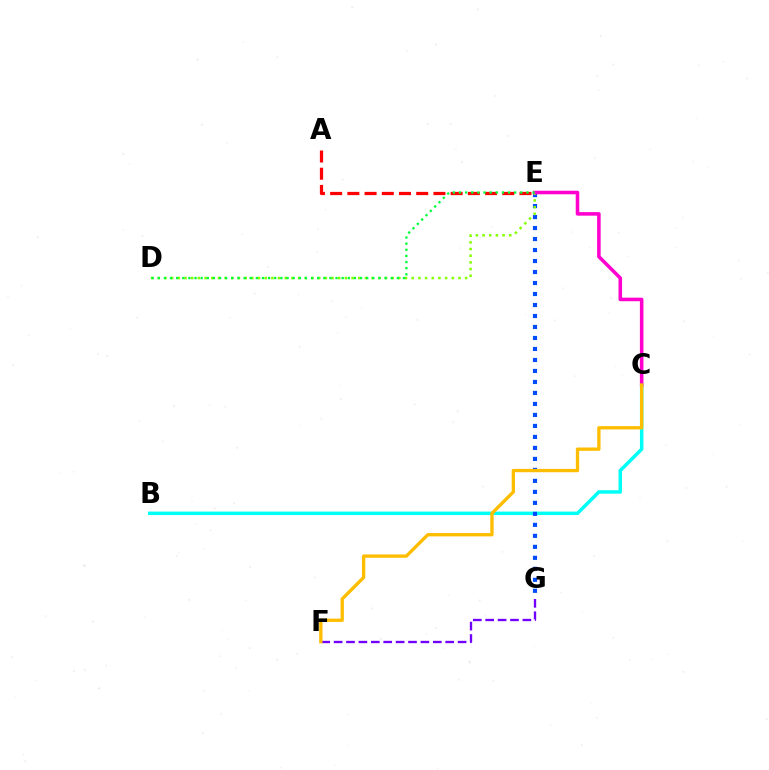{('B', 'C'): [{'color': '#00fff6', 'line_style': 'solid', 'thickness': 2.5}], ('E', 'G'): [{'color': '#004bff', 'line_style': 'dotted', 'thickness': 2.99}], ('D', 'E'): [{'color': '#84ff00', 'line_style': 'dotted', 'thickness': 1.82}, {'color': '#00ff39', 'line_style': 'dotted', 'thickness': 1.67}], ('C', 'E'): [{'color': '#ff00cf', 'line_style': 'solid', 'thickness': 2.55}], ('A', 'E'): [{'color': '#ff0000', 'line_style': 'dashed', 'thickness': 2.34}], ('F', 'G'): [{'color': '#7200ff', 'line_style': 'dashed', 'thickness': 1.68}], ('C', 'F'): [{'color': '#ffbd00', 'line_style': 'solid', 'thickness': 2.39}]}